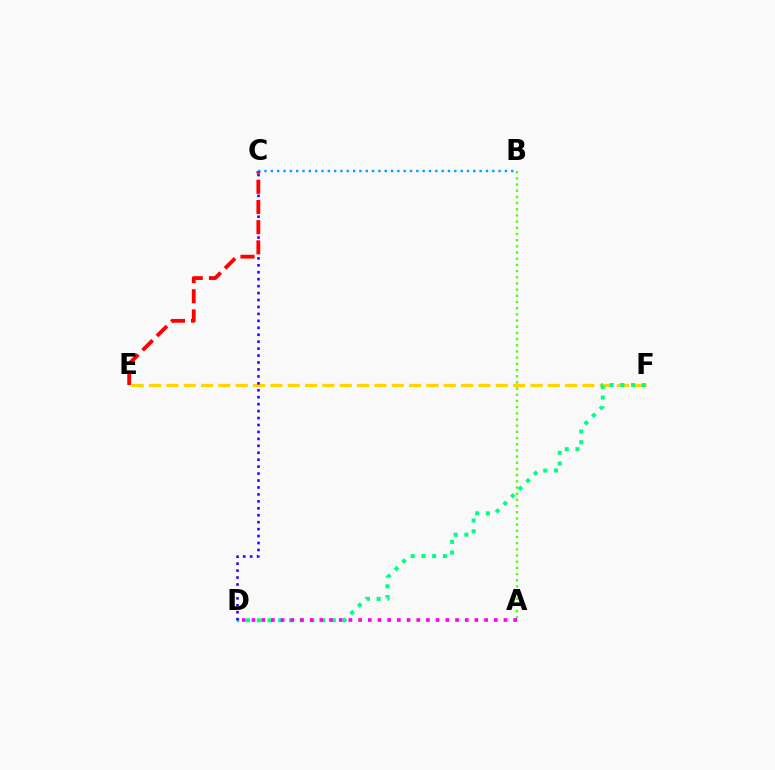{('E', 'F'): [{'color': '#ffd500', 'line_style': 'dashed', 'thickness': 2.35}], ('B', 'C'): [{'color': '#009eff', 'line_style': 'dotted', 'thickness': 1.72}], ('A', 'B'): [{'color': '#4fff00', 'line_style': 'dotted', 'thickness': 1.68}], ('D', 'F'): [{'color': '#00ff86', 'line_style': 'dotted', 'thickness': 2.91}], ('C', 'D'): [{'color': '#3700ff', 'line_style': 'dotted', 'thickness': 1.89}], ('A', 'D'): [{'color': '#ff00ed', 'line_style': 'dotted', 'thickness': 2.63}], ('C', 'E'): [{'color': '#ff0000', 'line_style': 'dashed', 'thickness': 2.74}]}